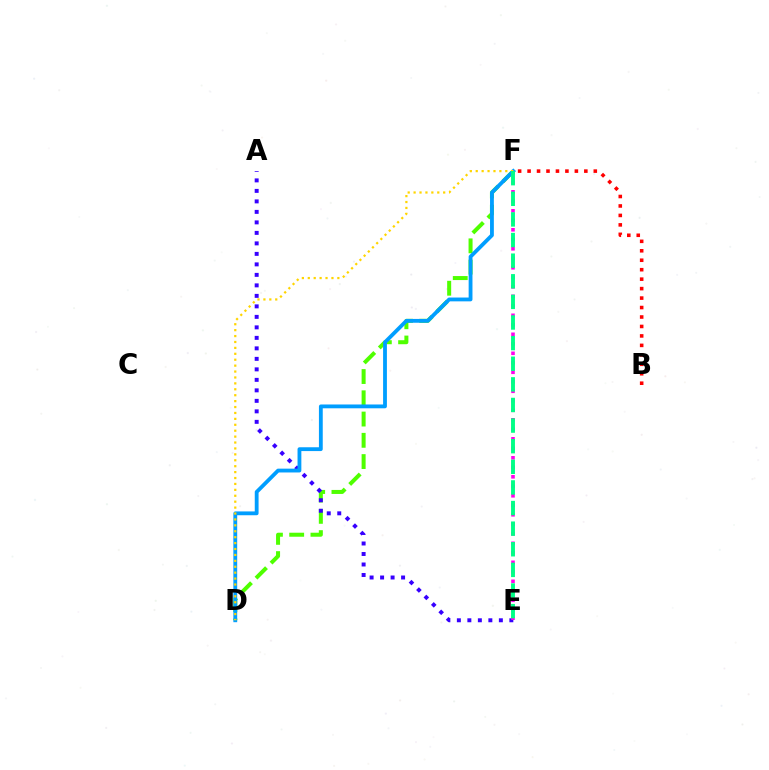{('B', 'F'): [{'color': '#ff0000', 'line_style': 'dotted', 'thickness': 2.57}], ('D', 'F'): [{'color': '#4fff00', 'line_style': 'dashed', 'thickness': 2.89}, {'color': '#009eff', 'line_style': 'solid', 'thickness': 2.75}, {'color': '#ffd500', 'line_style': 'dotted', 'thickness': 1.61}], ('A', 'E'): [{'color': '#3700ff', 'line_style': 'dotted', 'thickness': 2.85}], ('E', 'F'): [{'color': '#ff00ed', 'line_style': 'dotted', 'thickness': 2.58}, {'color': '#00ff86', 'line_style': 'dashed', 'thickness': 2.8}]}